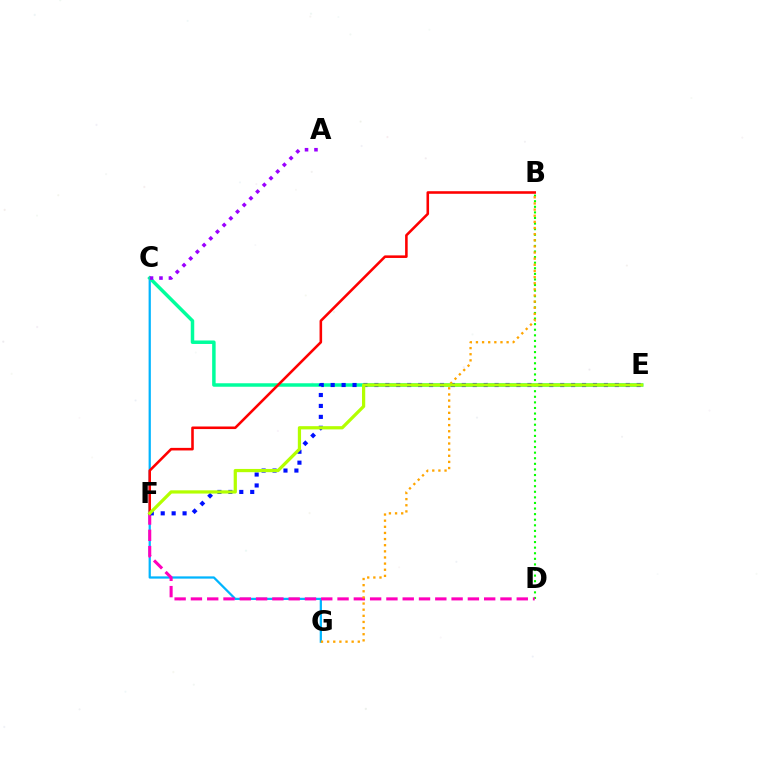{('B', 'D'): [{'color': '#08ff00', 'line_style': 'dotted', 'thickness': 1.52}], ('C', 'G'): [{'color': '#00b5ff', 'line_style': 'solid', 'thickness': 1.62}], ('D', 'F'): [{'color': '#ff00bd', 'line_style': 'dashed', 'thickness': 2.21}], ('C', 'E'): [{'color': '#00ff9d', 'line_style': 'solid', 'thickness': 2.51}], ('E', 'F'): [{'color': '#0010ff', 'line_style': 'dotted', 'thickness': 2.97}, {'color': '#b3ff00', 'line_style': 'solid', 'thickness': 2.33}], ('A', 'C'): [{'color': '#9b00ff', 'line_style': 'dotted', 'thickness': 2.57}], ('B', 'F'): [{'color': '#ff0000', 'line_style': 'solid', 'thickness': 1.85}], ('B', 'G'): [{'color': '#ffa500', 'line_style': 'dotted', 'thickness': 1.67}]}